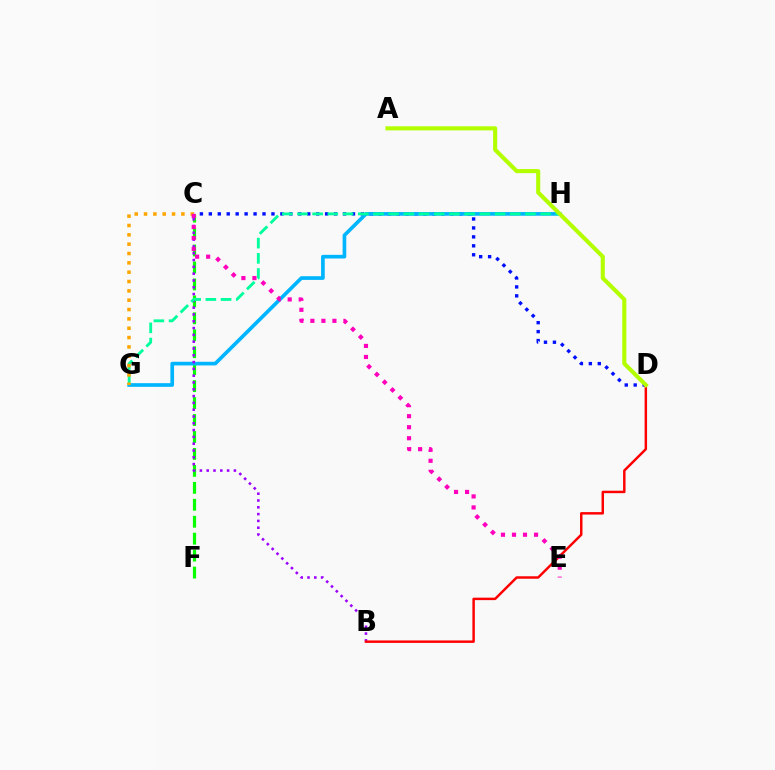{('C', 'D'): [{'color': '#0010ff', 'line_style': 'dotted', 'thickness': 2.43}], ('C', 'F'): [{'color': '#08ff00', 'line_style': 'dashed', 'thickness': 2.3}], ('G', 'H'): [{'color': '#00b5ff', 'line_style': 'solid', 'thickness': 2.64}, {'color': '#00ff9d', 'line_style': 'dashed', 'thickness': 2.06}], ('B', 'C'): [{'color': '#9b00ff', 'line_style': 'dotted', 'thickness': 1.85}], ('B', 'D'): [{'color': '#ff0000', 'line_style': 'solid', 'thickness': 1.77}], ('C', 'G'): [{'color': '#ffa500', 'line_style': 'dotted', 'thickness': 2.54}], ('A', 'D'): [{'color': '#b3ff00', 'line_style': 'solid', 'thickness': 2.95}], ('C', 'E'): [{'color': '#ff00bd', 'line_style': 'dotted', 'thickness': 2.99}]}